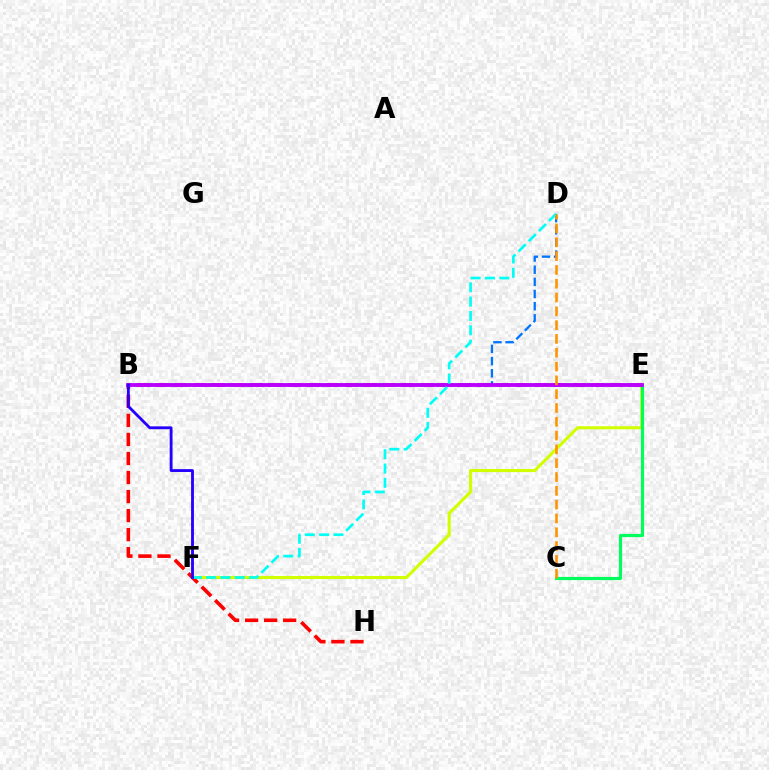{('E', 'F'): [{'color': '#d1ff00', 'line_style': 'solid', 'thickness': 2.23}], ('B', 'D'): [{'color': '#0074ff', 'line_style': 'dashed', 'thickness': 1.65}], ('B', 'H'): [{'color': '#ff0000', 'line_style': 'dashed', 'thickness': 2.59}], ('B', 'E'): [{'color': '#3dff00', 'line_style': 'dotted', 'thickness': 2.71}, {'color': '#ff00ac', 'line_style': 'dashed', 'thickness': 2.57}, {'color': '#b900ff', 'line_style': 'solid', 'thickness': 2.73}], ('C', 'E'): [{'color': '#00ff5c', 'line_style': 'solid', 'thickness': 2.28}], ('D', 'F'): [{'color': '#00fff6', 'line_style': 'dashed', 'thickness': 1.95}], ('C', 'D'): [{'color': '#ff9400', 'line_style': 'dashed', 'thickness': 1.88}], ('B', 'F'): [{'color': '#2500ff', 'line_style': 'solid', 'thickness': 2.05}]}